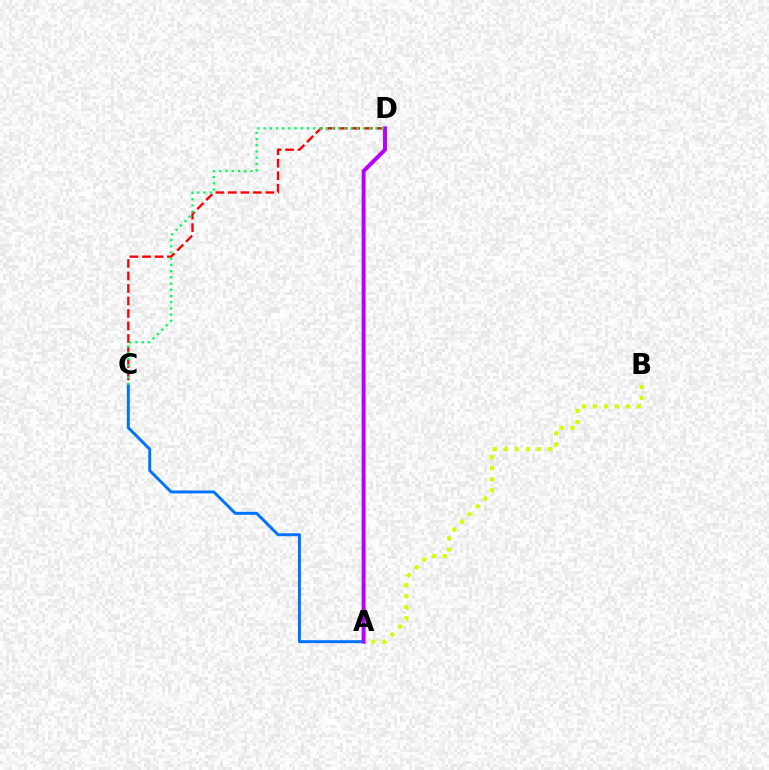{('C', 'D'): [{'color': '#ff0000', 'line_style': 'dashed', 'thickness': 1.7}, {'color': '#00ff5c', 'line_style': 'dotted', 'thickness': 1.69}], ('A', 'B'): [{'color': '#d1ff00', 'line_style': 'dotted', 'thickness': 2.99}], ('A', 'C'): [{'color': '#0074ff', 'line_style': 'solid', 'thickness': 2.12}], ('A', 'D'): [{'color': '#b900ff', 'line_style': 'solid', 'thickness': 2.85}]}